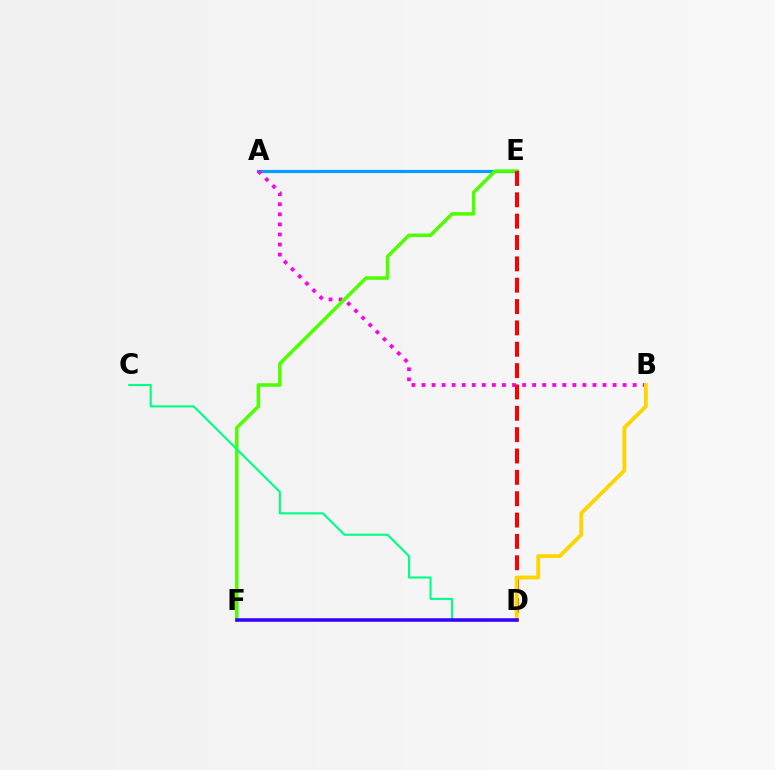{('A', 'E'): [{'color': '#009eff', 'line_style': 'solid', 'thickness': 2.28}], ('A', 'B'): [{'color': '#ff00ed', 'line_style': 'dotted', 'thickness': 2.73}], ('E', 'F'): [{'color': '#4fff00', 'line_style': 'solid', 'thickness': 2.54}], ('D', 'E'): [{'color': '#ff0000', 'line_style': 'dashed', 'thickness': 2.9}], ('B', 'D'): [{'color': '#ffd500', 'line_style': 'solid', 'thickness': 2.75}], ('C', 'D'): [{'color': '#00ff86', 'line_style': 'solid', 'thickness': 1.53}], ('D', 'F'): [{'color': '#3700ff', 'line_style': 'solid', 'thickness': 2.56}]}